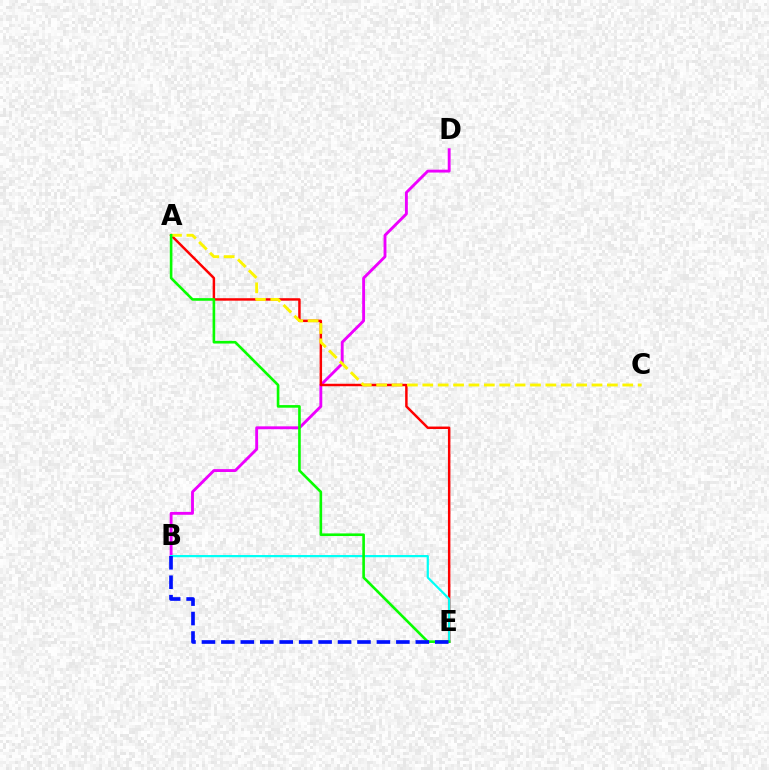{('B', 'D'): [{'color': '#ee00ff', 'line_style': 'solid', 'thickness': 2.07}], ('A', 'E'): [{'color': '#ff0000', 'line_style': 'solid', 'thickness': 1.78}, {'color': '#08ff00', 'line_style': 'solid', 'thickness': 1.89}], ('A', 'C'): [{'color': '#fcf500', 'line_style': 'dashed', 'thickness': 2.09}], ('B', 'E'): [{'color': '#00fff6', 'line_style': 'solid', 'thickness': 1.59}, {'color': '#0010ff', 'line_style': 'dashed', 'thickness': 2.64}]}